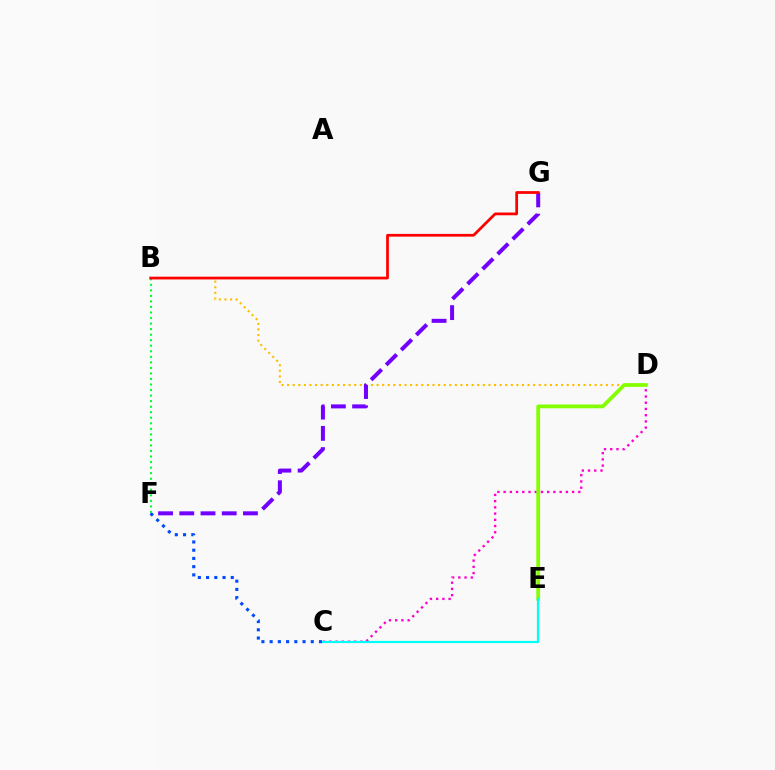{('B', 'D'): [{'color': '#ffbd00', 'line_style': 'dotted', 'thickness': 1.52}], ('C', 'D'): [{'color': '#ff00cf', 'line_style': 'dotted', 'thickness': 1.69}], ('D', 'E'): [{'color': '#84ff00', 'line_style': 'solid', 'thickness': 2.72}], ('C', 'F'): [{'color': '#004bff', 'line_style': 'dotted', 'thickness': 2.23}], ('F', 'G'): [{'color': '#7200ff', 'line_style': 'dashed', 'thickness': 2.88}], ('C', 'E'): [{'color': '#00fff6', 'line_style': 'solid', 'thickness': 1.58}], ('B', 'F'): [{'color': '#00ff39', 'line_style': 'dotted', 'thickness': 1.51}], ('B', 'G'): [{'color': '#ff0000', 'line_style': 'solid', 'thickness': 1.97}]}